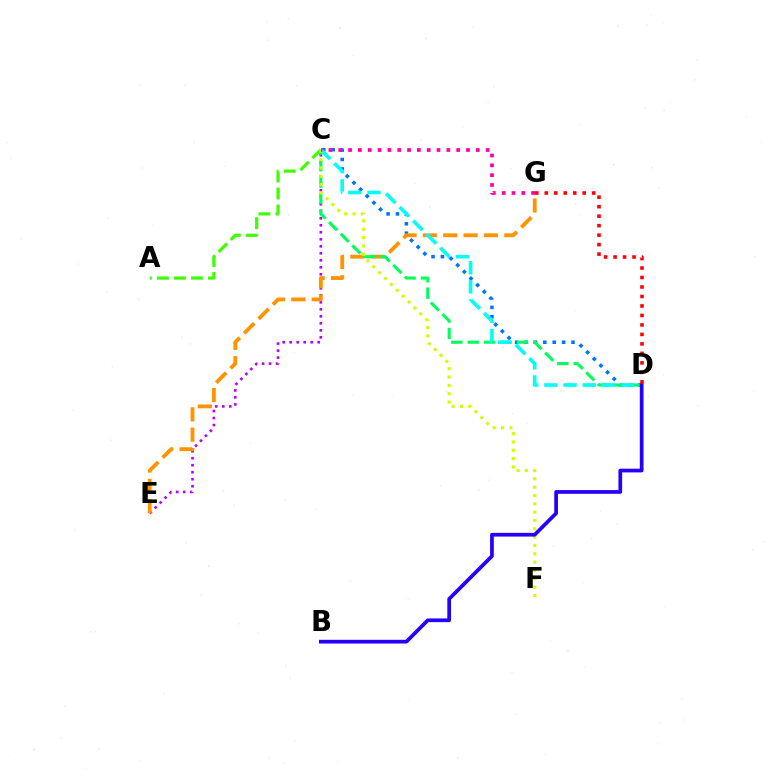{('C', 'D'): [{'color': '#0074ff', 'line_style': 'dotted', 'thickness': 2.55}, {'color': '#00ff5c', 'line_style': 'dashed', 'thickness': 2.23}, {'color': '#00fff6', 'line_style': 'dashed', 'thickness': 2.6}], ('C', 'E'): [{'color': '#b900ff', 'line_style': 'dotted', 'thickness': 1.9}], ('E', 'G'): [{'color': '#ff9400', 'line_style': 'dashed', 'thickness': 2.76}], ('A', 'C'): [{'color': '#3dff00', 'line_style': 'dashed', 'thickness': 2.31}], ('C', 'F'): [{'color': '#d1ff00', 'line_style': 'dotted', 'thickness': 2.26}], ('B', 'D'): [{'color': '#2500ff', 'line_style': 'solid', 'thickness': 2.67}], ('C', 'G'): [{'color': '#ff00ac', 'line_style': 'dotted', 'thickness': 2.67}], ('D', 'G'): [{'color': '#ff0000', 'line_style': 'dotted', 'thickness': 2.58}]}